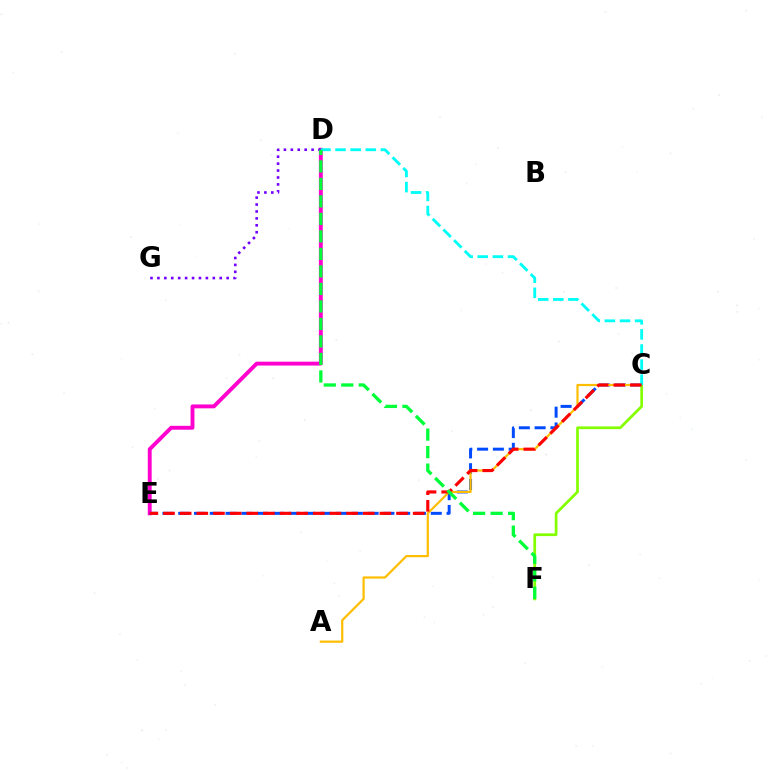{('D', 'E'): [{'color': '#ff00cf', 'line_style': 'solid', 'thickness': 2.79}], ('C', 'E'): [{'color': '#004bff', 'line_style': 'dashed', 'thickness': 2.14}, {'color': '#ff0000', 'line_style': 'dashed', 'thickness': 2.26}], ('D', 'G'): [{'color': '#7200ff', 'line_style': 'dotted', 'thickness': 1.88}], ('A', 'C'): [{'color': '#ffbd00', 'line_style': 'solid', 'thickness': 1.59}], ('C', 'F'): [{'color': '#84ff00', 'line_style': 'solid', 'thickness': 1.96}], ('C', 'D'): [{'color': '#00fff6', 'line_style': 'dashed', 'thickness': 2.05}], ('D', 'F'): [{'color': '#00ff39', 'line_style': 'dashed', 'thickness': 2.38}]}